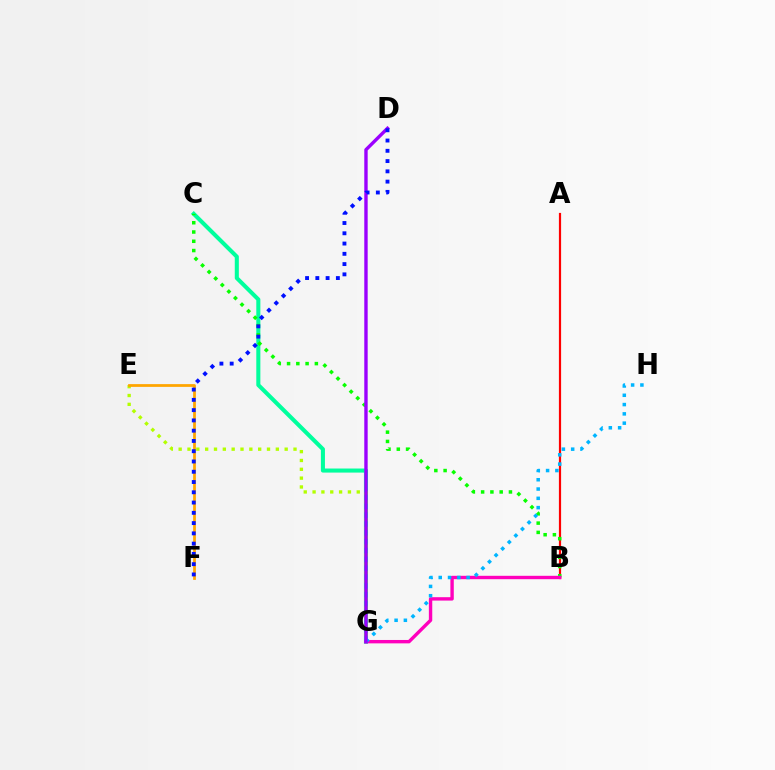{('C', 'G'): [{'color': '#00ff9d', 'line_style': 'solid', 'thickness': 2.92}], ('E', 'G'): [{'color': '#b3ff00', 'line_style': 'dotted', 'thickness': 2.4}], ('A', 'B'): [{'color': '#ff0000', 'line_style': 'solid', 'thickness': 1.58}], ('B', 'C'): [{'color': '#08ff00', 'line_style': 'dotted', 'thickness': 2.52}], ('B', 'G'): [{'color': '#ff00bd', 'line_style': 'solid', 'thickness': 2.44}], ('G', 'H'): [{'color': '#00b5ff', 'line_style': 'dotted', 'thickness': 2.53}], ('E', 'F'): [{'color': '#ffa500', 'line_style': 'solid', 'thickness': 1.99}], ('D', 'G'): [{'color': '#9b00ff', 'line_style': 'solid', 'thickness': 2.44}], ('D', 'F'): [{'color': '#0010ff', 'line_style': 'dotted', 'thickness': 2.79}]}